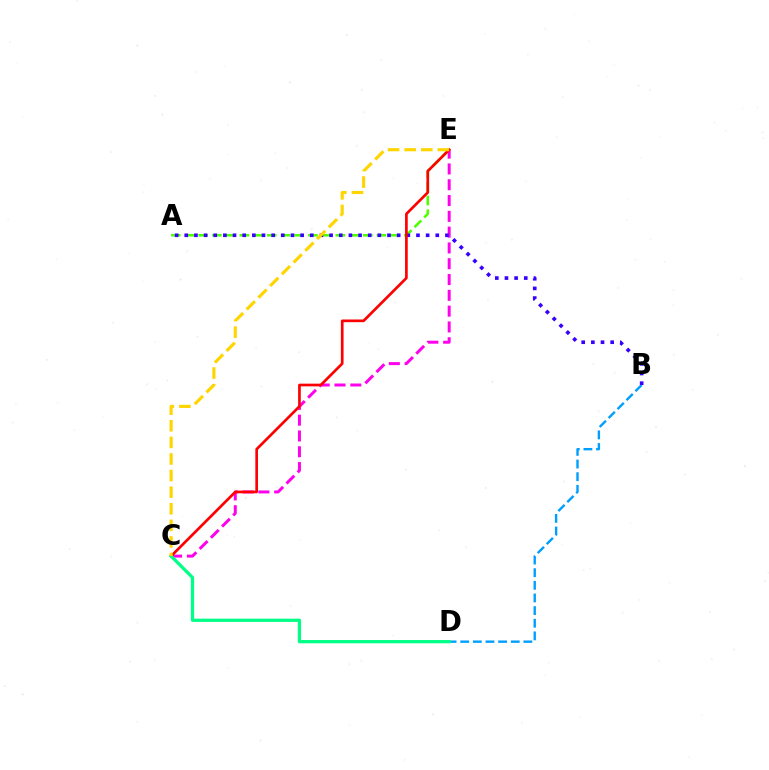{('A', 'E'): [{'color': '#4fff00', 'line_style': 'dashed', 'thickness': 1.86}], ('B', 'D'): [{'color': '#009eff', 'line_style': 'dashed', 'thickness': 1.72}], ('C', 'E'): [{'color': '#ff00ed', 'line_style': 'dashed', 'thickness': 2.15}, {'color': '#ff0000', 'line_style': 'solid', 'thickness': 1.93}, {'color': '#ffd500', 'line_style': 'dashed', 'thickness': 2.25}], ('A', 'B'): [{'color': '#3700ff', 'line_style': 'dotted', 'thickness': 2.62}], ('C', 'D'): [{'color': '#00ff86', 'line_style': 'solid', 'thickness': 2.34}]}